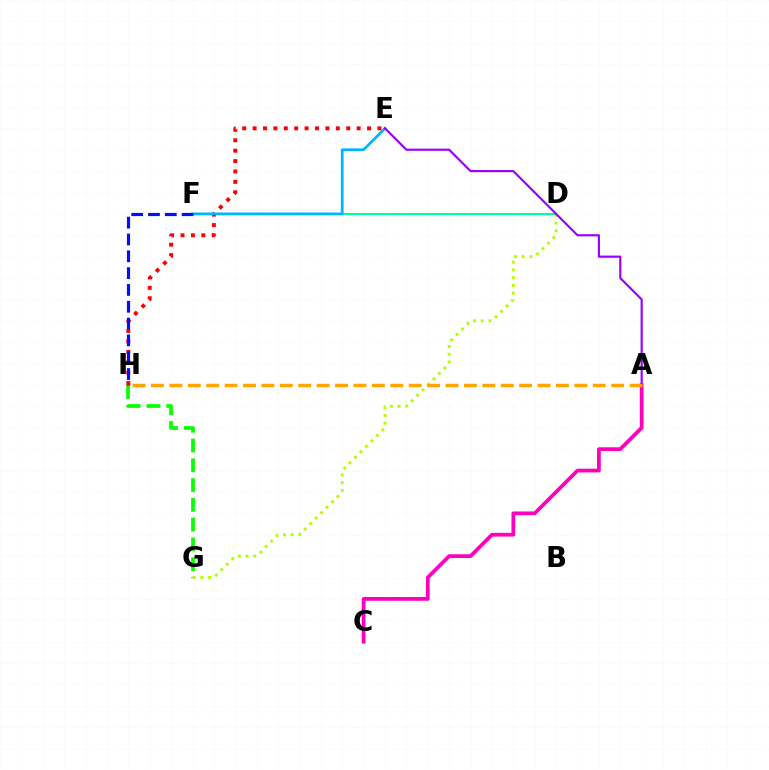{('D', 'F'): [{'color': '#00ff9d', 'line_style': 'solid', 'thickness': 1.52}], ('E', 'H'): [{'color': '#ff0000', 'line_style': 'dotted', 'thickness': 2.83}], ('G', 'H'): [{'color': '#08ff00', 'line_style': 'dashed', 'thickness': 2.69}], ('D', 'G'): [{'color': '#b3ff00', 'line_style': 'dotted', 'thickness': 2.1}], ('E', 'F'): [{'color': '#00b5ff', 'line_style': 'solid', 'thickness': 1.97}], ('A', 'C'): [{'color': '#ff00bd', 'line_style': 'solid', 'thickness': 2.71}], ('A', 'E'): [{'color': '#9b00ff', 'line_style': 'solid', 'thickness': 1.56}], ('F', 'H'): [{'color': '#0010ff', 'line_style': 'dashed', 'thickness': 2.29}], ('A', 'H'): [{'color': '#ffa500', 'line_style': 'dashed', 'thickness': 2.5}]}